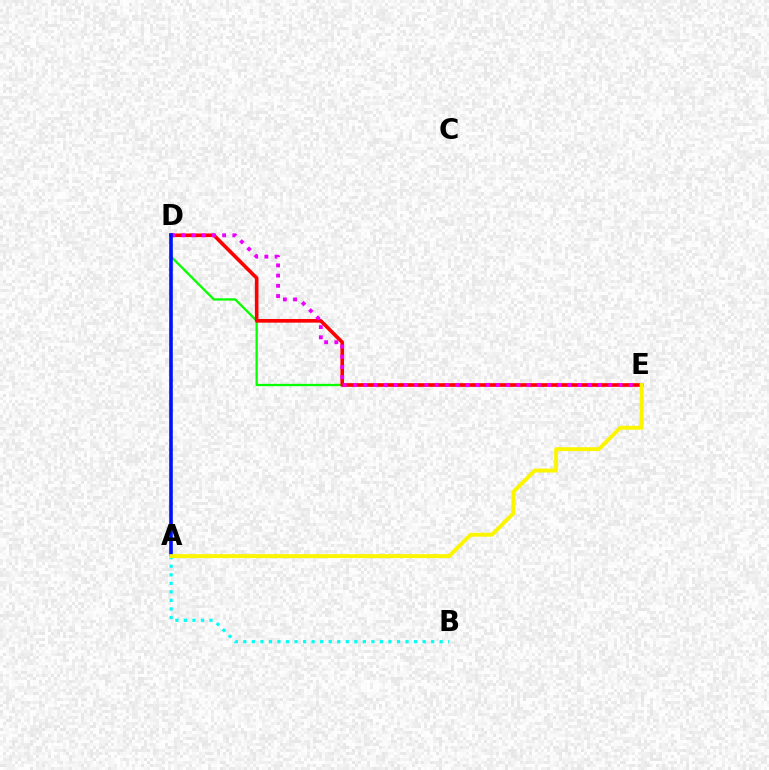{('D', 'E'): [{'color': '#08ff00', 'line_style': 'solid', 'thickness': 1.65}, {'color': '#ff0000', 'line_style': 'solid', 'thickness': 2.61}, {'color': '#ee00ff', 'line_style': 'dotted', 'thickness': 2.78}], ('A', 'D'): [{'color': '#0010ff', 'line_style': 'solid', 'thickness': 2.6}], ('A', 'B'): [{'color': '#00fff6', 'line_style': 'dotted', 'thickness': 2.32}], ('A', 'E'): [{'color': '#fcf500', 'line_style': 'solid', 'thickness': 2.82}]}